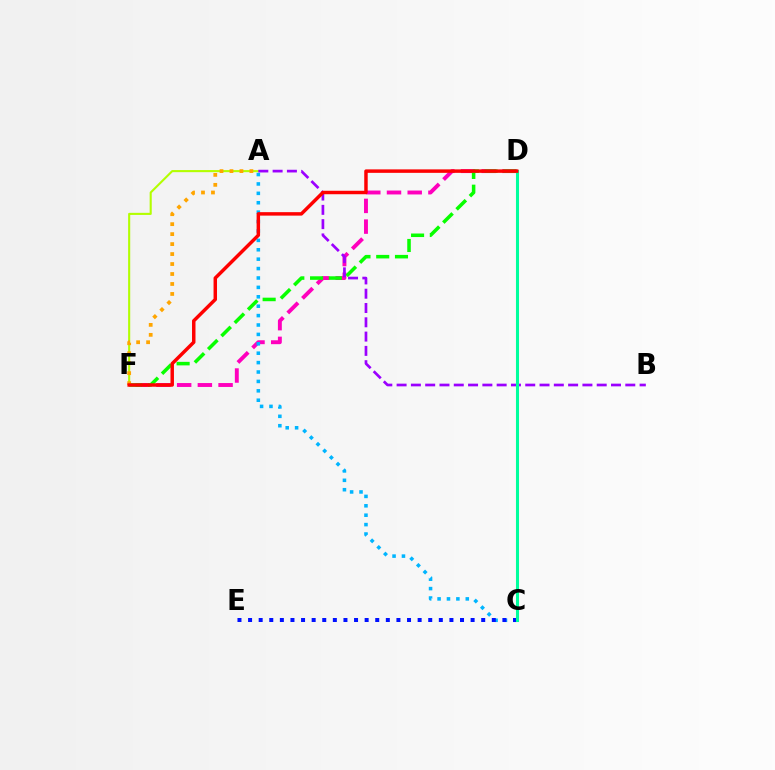{('D', 'F'): [{'color': '#ff00bd', 'line_style': 'dashed', 'thickness': 2.81}, {'color': '#08ff00', 'line_style': 'dashed', 'thickness': 2.55}, {'color': '#ff0000', 'line_style': 'solid', 'thickness': 2.49}], ('A', 'C'): [{'color': '#00b5ff', 'line_style': 'dotted', 'thickness': 2.55}], ('A', 'F'): [{'color': '#b3ff00', 'line_style': 'solid', 'thickness': 1.51}, {'color': '#ffa500', 'line_style': 'dotted', 'thickness': 2.71}], ('C', 'E'): [{'color': '#0010ff', 'line_style': 'dotted', 'thickness': 2.88}], ('A', 'B'): [{'color': '#9b00ff', 'line_style': 'dashed', 'thickness': 1.94}], ('C', 'D'): [{'color': '#00ff9d', 'line_style': 'solid', 'thickness': 2.2}]}